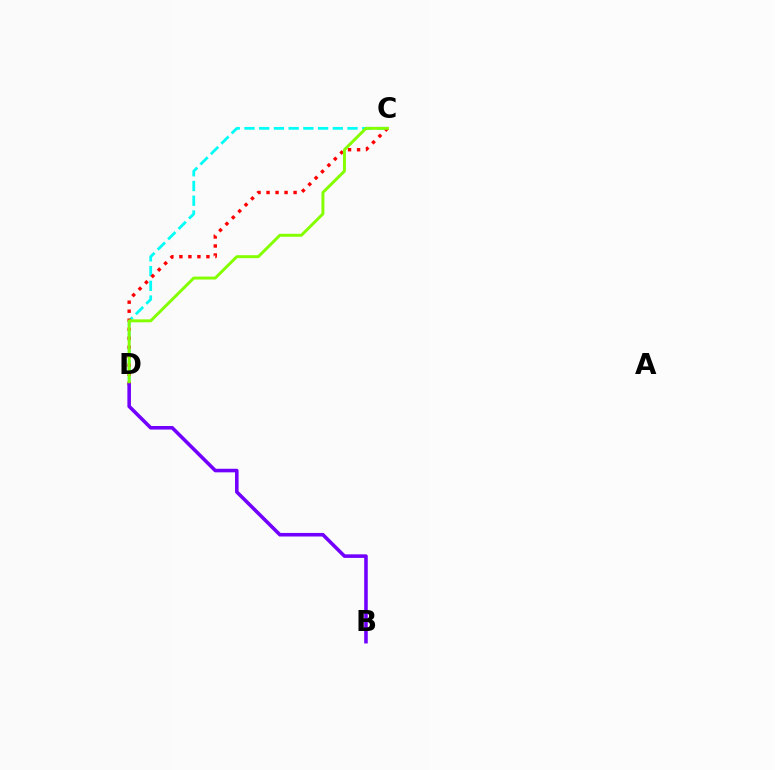{('C', 'D'): [{'color': '#00fff6', 'line_style': 'dashed', 'thickness': 2.0}, {'color': '#ff0000', 'line_style': 'dotted', 'thickness': 2.45}, {'color': '#84ff00', 'line_style': 'solid', 'thickness': 2.12}], ('B', 'D'): [{'color': '#7200ff', 'line_style': 'solid', 'thickness': 2.57}]}